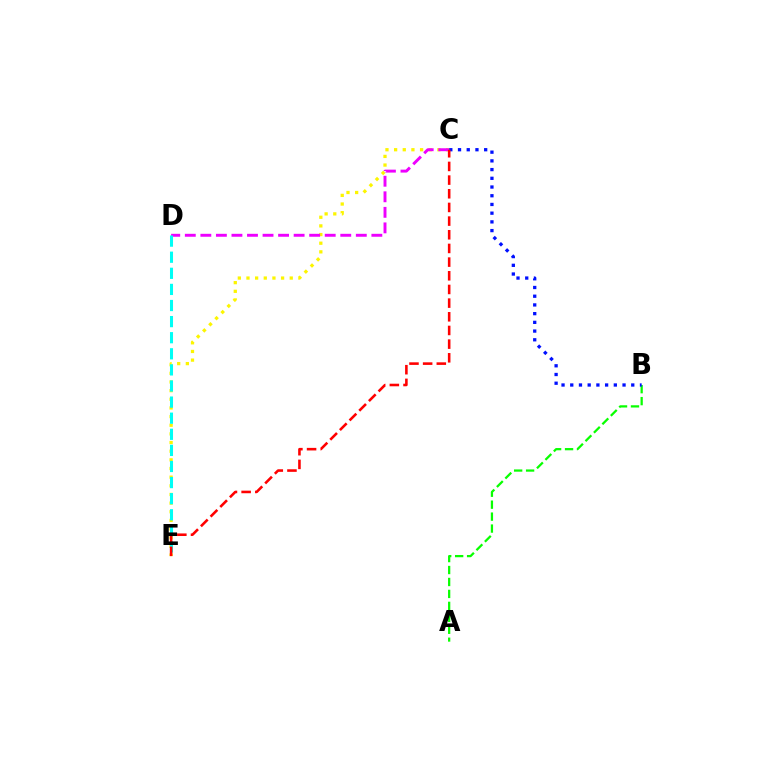{('A', 'B'): [{'color': '#08ff00', 'line_style': 'dashed', 'thickness': 1.62}], ('C', 'E'): [{'color': '#fcf500', 'line_style': 'dotted', 'thickness': 2.35}, {'color': '#ff0000', 'line_style': 'dashed', 'thickness': 1.86}], ('C', 'D'): [{'color': '#ee00ff', 'line_style': 'dashed', 'thickness': 2.11}], ('B', 'C'): [{'color': '#0010ff', 'line_style': 'dotted', 'thickness': 2.37}], ('D', 'E'): [{'color': '#00fff6', 'line_style': 'dashed', 'thickness': 2.19}]}